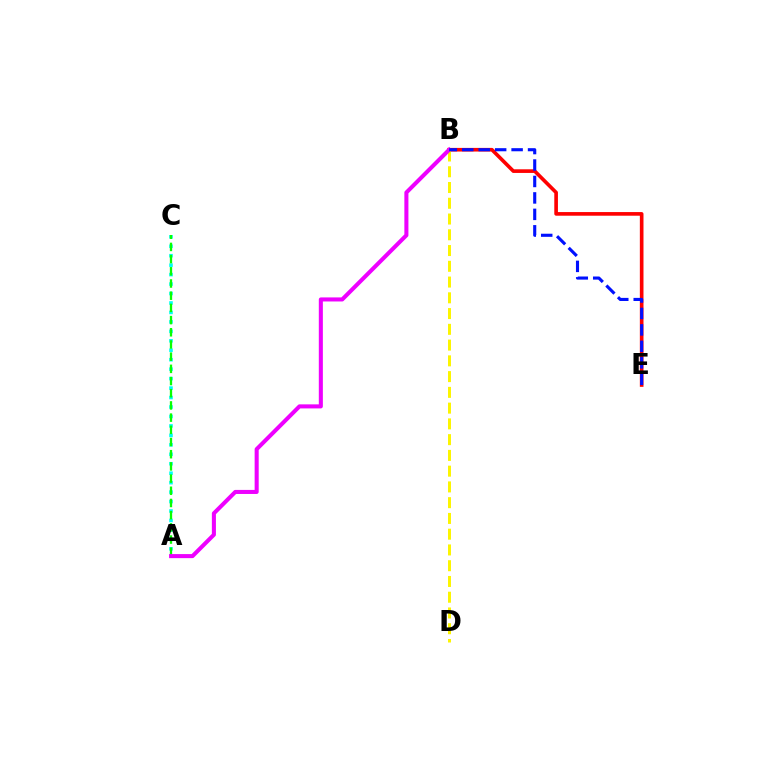{('A', 'C'): [{'color': '#00fff6', 'line_style': 'dotted', 'thickness': 2.57}, {'color': '#08ff00', 'line_style': 'dashed', 'thickness': 1.66}], ('B', 'E'): [{'color': '#ff0000', 'line_style': 'solid', 'thickness': 2.62}, {'color': '#0010ff', 'line_style': 'dashed', 'thickness': 2.23}], ('B', 'D'): [{'color': '#fcf500', 'line_style': 'dashed', 'thickness': 2.14}], ('A', 'B'): [{'color': '#ee00ff', 'line_style': 'solid', 'thickness': 2.92}]}